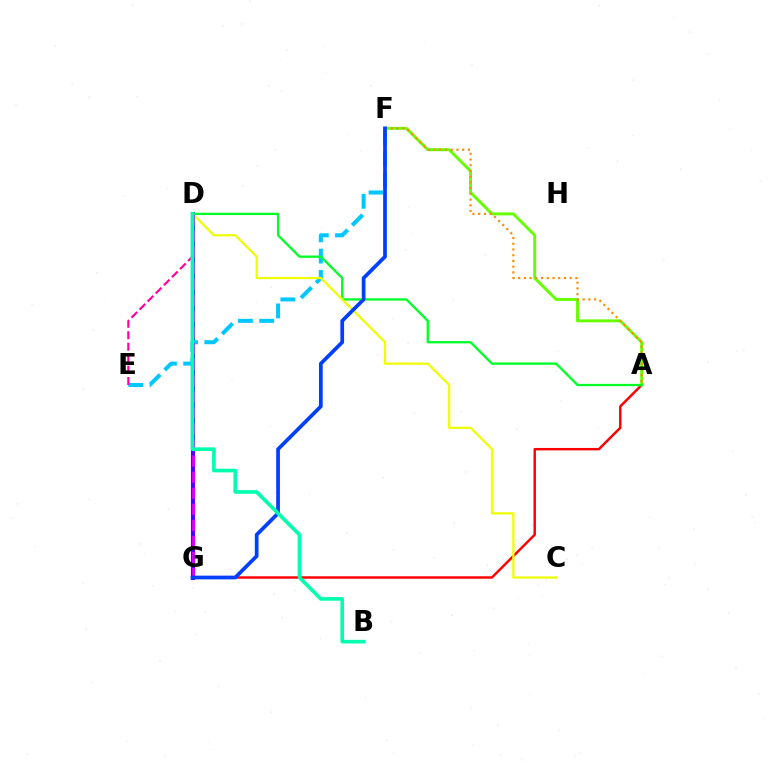{('D', 'G'): [{'color': '#4f00ff', 'line_style': 'solid', 'thickness': 2.96}, {'color': '#d600ff', 'line_style': 'dashed', 'thickness': 2.18}], ('A', 'G'): [{'color': '#ff0000', 'line_style': 'solid', 'thickness': 1.76}], ('E', 'F'): [{'color': '#00c7ff', 'line_style': 'dashed', 'thickness': 2.89}], ('A', 'F'): [{'color': '#66ff00', 'line_style': 'solid', 'thickness': 2.11}, {'color': '#ff8800', 'line_style': 'dotted', 'thickness': 1.56}], ('D', 'E'): [{'color': '#ff00a0', 'line_style': 'dashed', 'thickness': 1.55}], ('A', 'D'): [{'color': '#00ff27', 'line_style': 'solid', 'thickness': 1.66}], ('C', 'D'): [{'color': '#eeff00', 'line_style': 'solid', 'thickness': 1.6}], ('F', 'G'): [{'color': '#003fff', 'line_style': 'solid', 'thickness': 2.67}], ('B', 'D'): [{'color': '#00ffaf', 'line_style': 'solid', 'thickness': 2.63}]}